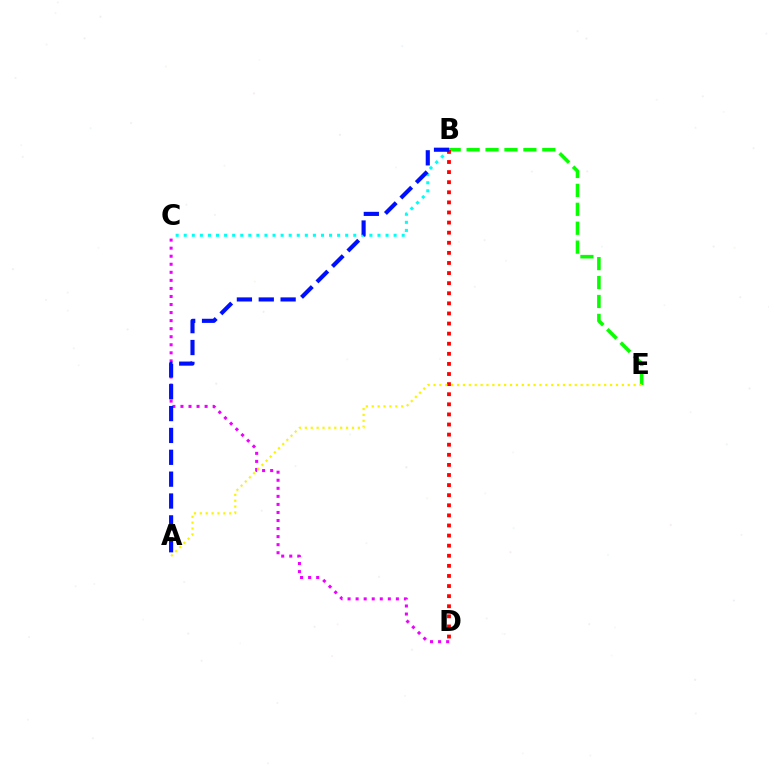{('B', 'C'): [{'color': '#00fff6', 'line_style': 'dotted', 'thickness': 2.19}], ('B', 'E'): [{'color': '#08ff00', 'line_style': 'dashed', 'thickness': 2.57}], ('C', 'D'): [{'color': '#ee00ff', 'line_style': 'dotted', 'thickness': 2.19}], ('B', 'D'): [{'color': '#ff0000', 'line_style': 'dotted', 'thickness': 2.74}], ('A', 'E'): [{'color': '#fcf500', 'line_style': 'dotted', 'thickness': 1.6}], ('A', 'B'): [{'color': '#0010ff', 'line_style': 'dashed', 'thickness': 2.97}]}